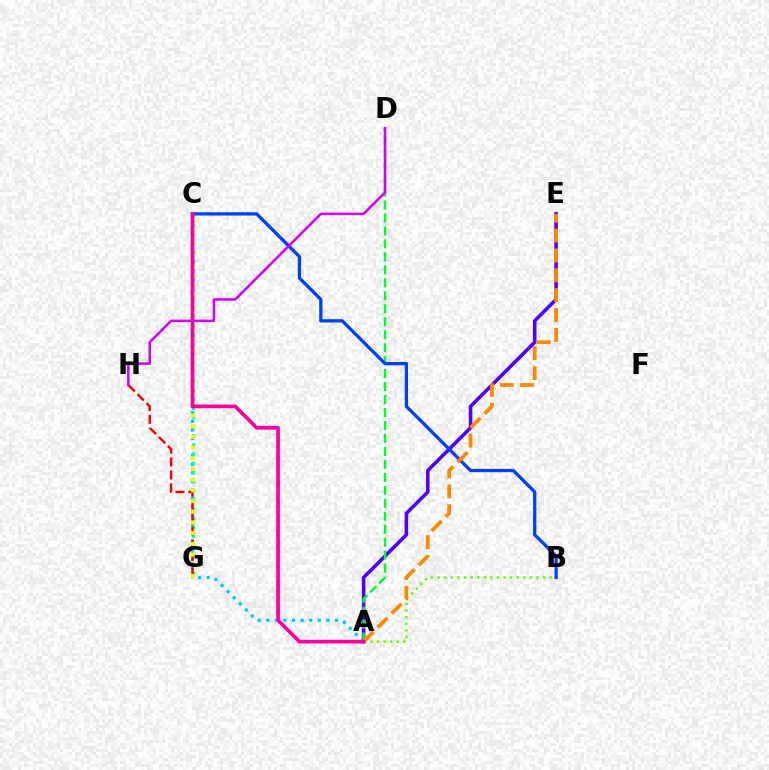{('A', 'C'): [{'color': '#00c7ff', 'line_style': 'dotted', 'thickness': 2.33}, {'color': '#ff00a0', 'line_style': 'solid', 'thickness': 2.66}], ('C', 'G'): [{'color': '#00ffaf', 'line_style': 'dotted', 'thickness': 2.49}, {'color': '#eeff00', 'line_style': 'dotted', 'thickness': 2.91}], ('G', 'H'): [{'color': '#ff0000', 'line_style': 'dashed', 'thickness': 1.75}], ('A', 'E'): [{'color': '#4f00ff', 'line_style': 'solid', 'thickness': 2.57}, {'color': '#ff8800', 'line_style': 'dashed', 'thickness': 2.7}], ('A', 'B'): [{'color': '#66ff00', 'line_style': 'dotted', 'thickness': 1.79}], ('A', 'D'): [{'color': '#00ff27', 'line_style': 'dashed', 'thickness': 1.76}], ('B', 'C'): [{'color': '#003fff', 'line_style': 'solid', 'thickness': 2.36}], ('D', 'H'): [{'color': '#d600ff', 'line_style': 'solid', 'thickness': 1.81}]}